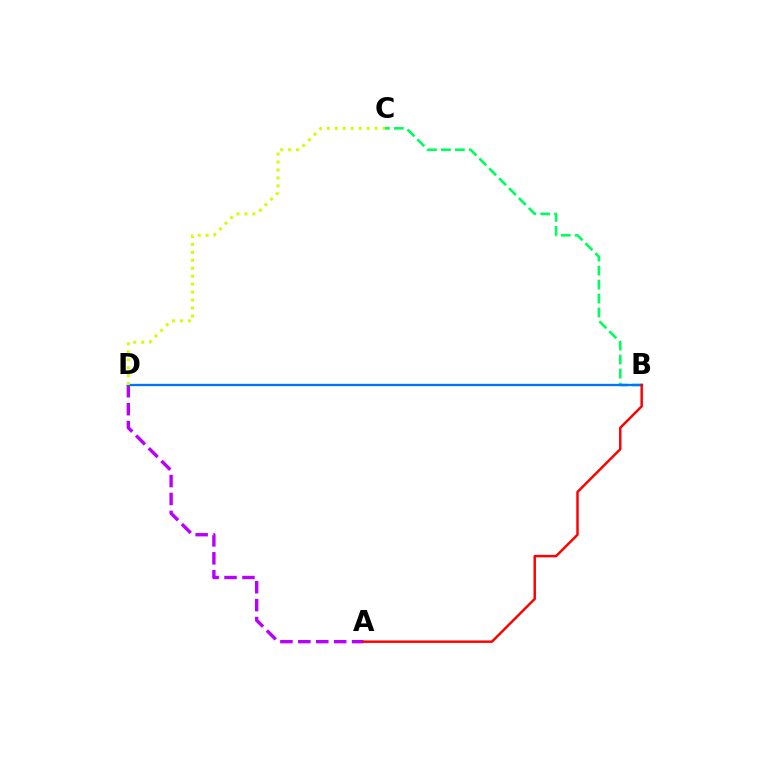{('B', 'C'): [{'color': '#00ff5c', 'line_style': 'dashed', 'thickness': 1.9}], ('A', 'D'): [{'color': '#b900ff', 'line_style': 'dashed', 'thickness': 2.43}], ('B', 'D'): [{'color': '#0074ff', 'line_style': 'solid', 'thickness': 1.68}], ('C', 'D'): [{'color': '#d1ff00', 'line_style': 'dotted', 'thickness': 2.16}], ('A', 'B'): [{'color': '#ff0000', 'line_style': 'solid', 'thickness': 1.77}]}